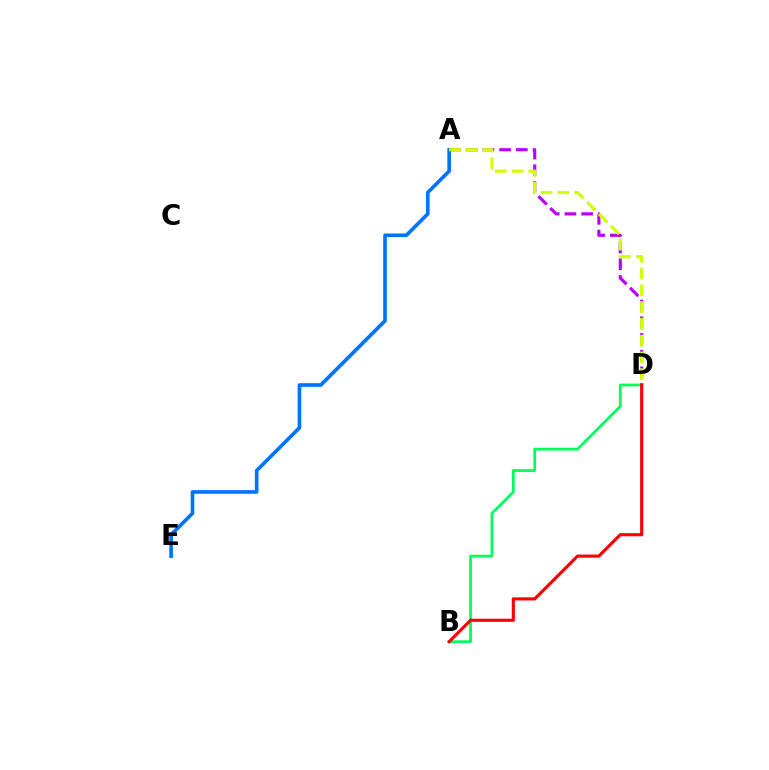{('A', 'D'): [{'color': '#b900ff', 'line_style': 'dashed', 'thickness': 2.27}, {'color': '#d1ff00', 'line_style': 'dashed', 'thickness': 2.28}], ('B', 'D'): [{'color': '#00ff5c', 'line_style': 'solid', 'thickness': 1.99}, {'color': '#ff0000', 'line_style': 'solid', 'thickness': 2.24}], ('A', 'E'): [{'color': '#0074ff', 'line_style': 'solid', 'thickness': 2.63}]}